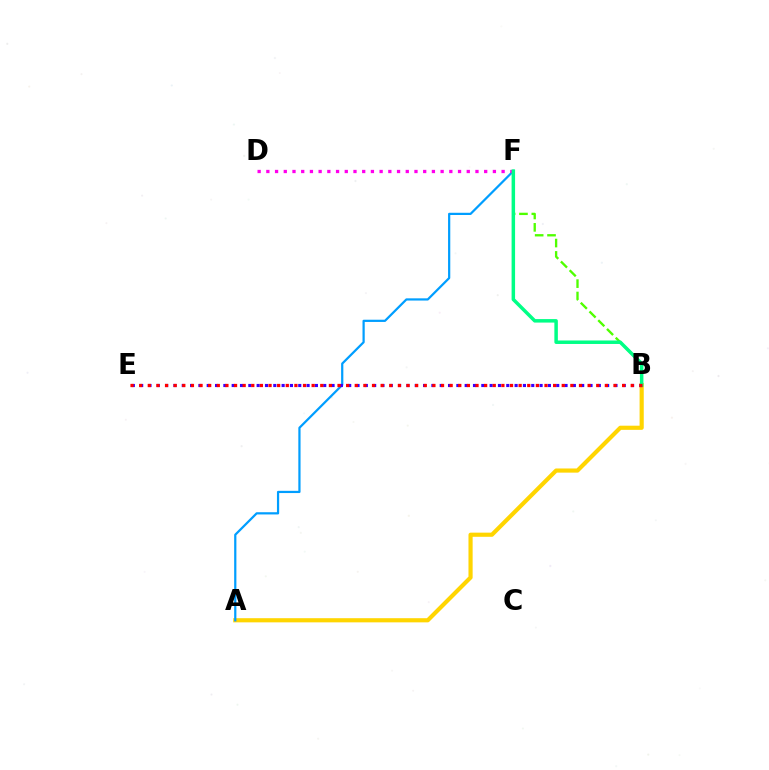{('A', 'B'): [{'color': '#ffd500', 'line_style': 'solid', 'thickness': 2.99}], ('A', 'F'): [{'color': '#009eff', 'line_style': 'solid', 'thickness': 1.6}], ('B', 'F'): [{'color': '#4fff00', 'line_style': 'dashed', 'thickness': 1.68}, {'color': '#00ff86', 'line_style': 'solid', 'thickness': 2.51}], ('B', 'E'): [{'color': '#3700ff', 'line_style': 'dotted', 'thickness': 2.26}, {'color': '#ff0000', 'line_style': 'dotted', 'thickness': 2.34}], ('D', 'F'): [{'color': '#ff00ed', 'line_style': 'dotted', 'thickness': 2.37}]}